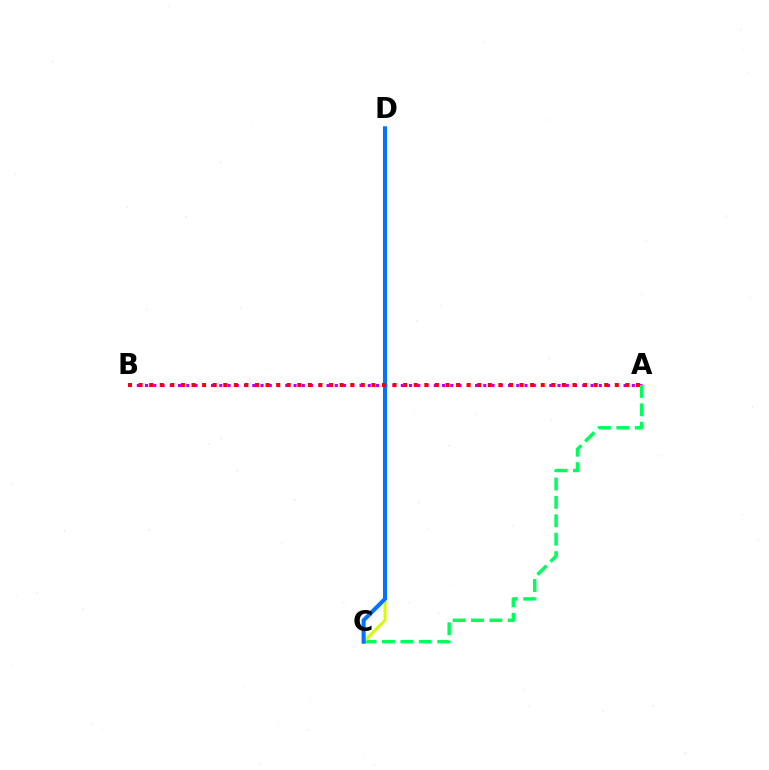{('A', 'B'): [{'color': '#b900ff', 'line_style': 'dotted', 'thickness': 2.24}, {'color': '#ff0000', 'line_style': 'dotted', 'thickness': 2.88}], ('A', 'C'): [{'color': '#00ff5c', 'line_style': 'dashed', 'thickness': 2.5}], ('C', 'D'): [{'color': '#d1ff00', 'line_style': 'solid', 'thickness': 2.18}, {'color': '#0074ff', 'line_style': 'solid', 'thickness': 2.92}]}